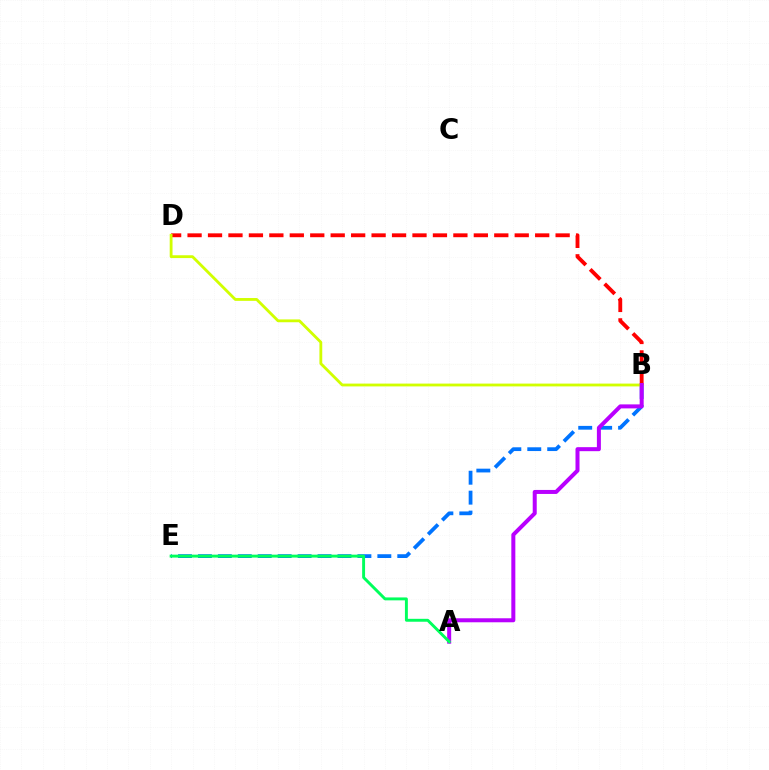{('B', 'D'): [{'color': '#ff0000', 'line_style': 'dashed', 'thickness': 2.78}, {'color': '#d1ff00', 'line_style': 'solid', 'thickness': 2.03}], ('B', 'E'): [{'color': '#0074ff', 'line_style': 'dashed', 'thickness': 2.71}], ('A', 'B'): [{'color': '#b900ff', 'line_style': 'solid', 'thickness': 2.89}], ('A', 'E'): [{'color': '#00ff5c', 'line_style': 'solid', 'thickness': 2.1}]}